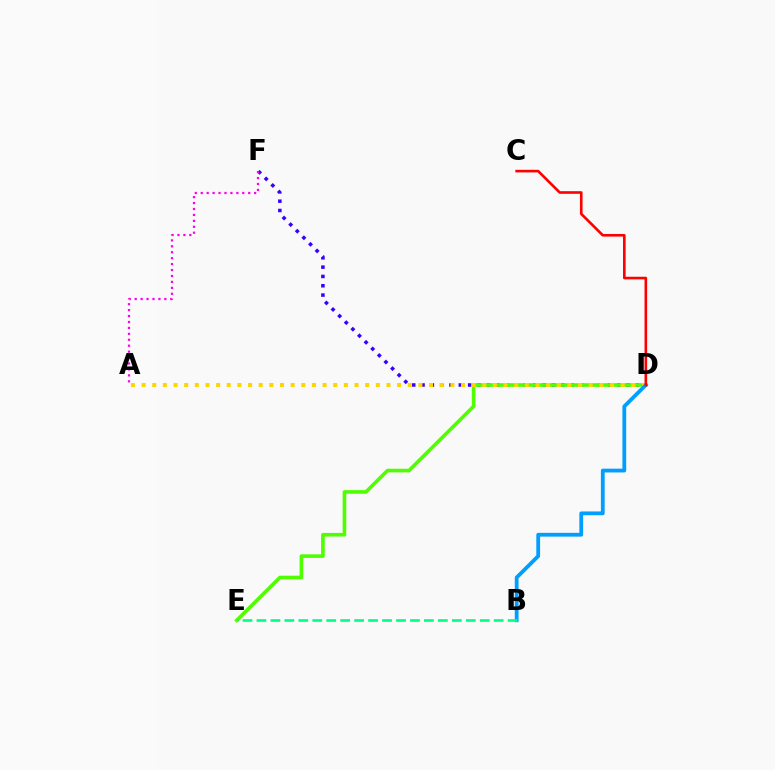{('D', 'F'): [{'color': '#3700ff', 'line_style': 'dotted', 'thickness': 2.53}], ('D', 'E'): [{'color': '#4fff00', 'line_style': 'solid', 'thickness': 2.61}], ('A', 'D'): [{'color': '#ffd500', 'line_style': 'dotted', 'thickness': 2.89}], ('A', 'F'): [{'color': '#ff00ed', 'line_style': 'dotted', 'thickness': 1.61}], ('B', 'D'): [{'color': '#009eff', 'line_style': 'solid', 'thickness': 2.73}], ('C', 'D'): [{'color': '#ff0000', 'line_style': 'solid', 'thickness': 1.89}], ('B', 'E'): [{'color': '#00ff86', 'line_style': 'dashed', 'thickness': 1.9}]}